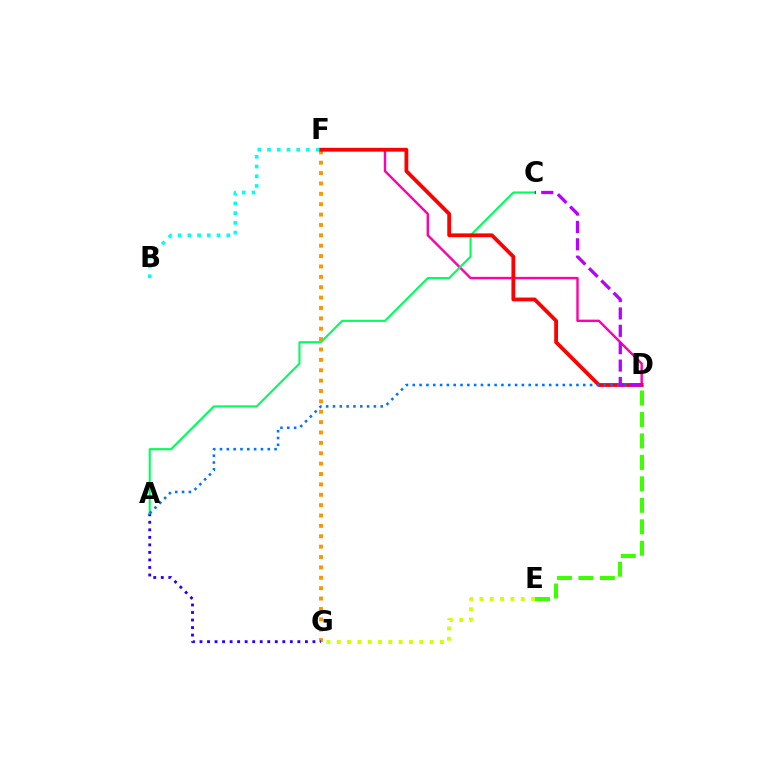{('F', 'G'): [{'color': '#ff9400', 'line_style': 'dotted', 'thickness': 2.82}], ('D', 'F'): [{'color': '#ff00ac', 'line_style': 'solid', 'thickness': 1.73}, {'color': '#ff0000', 'line_style': 'solid', 'thickness': 2.73}], ('A', 'G'): [{'color': '#2500ff', 'line_style': 'dotted', 'thickness': 2.05}], ('A', 'C'): [{'color': '#00ff5c', 'line_style': 'solid', 'thickness': 1.52}], ('E', 'G'): [{'color': '#d1ff00', 'line_style': 'dotted', 'thickness': 2.8}], ('B', 'F'): [{'color': '#00fff6', 'line_style': 'dotted', 'thickness': 2.64}], ('A', 'D'): [{'color': '#0074ff', 'line_style': 'dotted', 'thickness': 1.85}], ('D', 'E'): [{'color': '#3dff00', 'line_style': 'dashed', 'thickness': 2.92}], ('C', 'D'): [{'color': '#b900ff', 'line_style': 'dashed', 'thickness': 2.36}]}